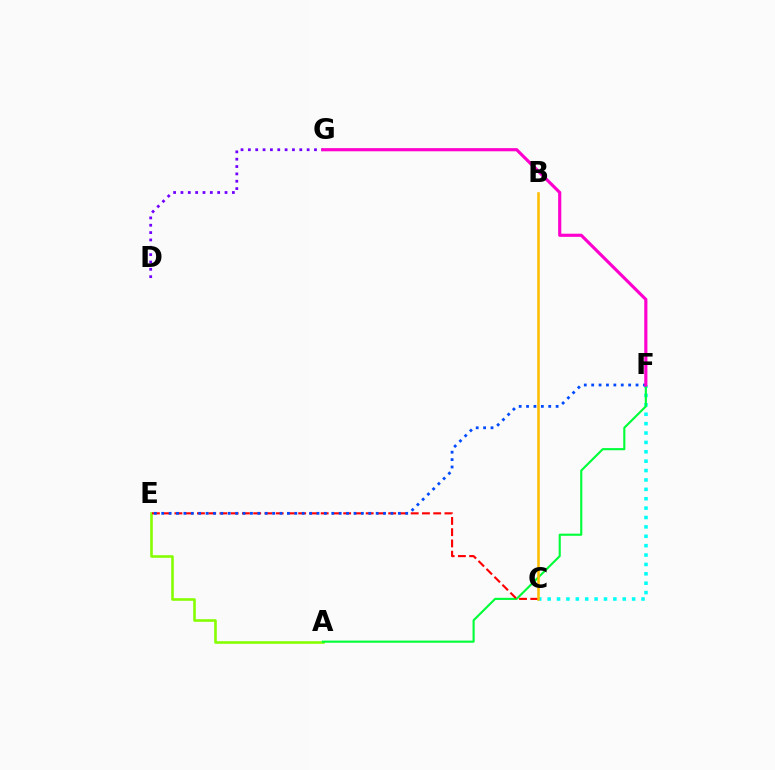{('D', 'G'): [{'color': '#7200ff', 'line_style': 'dotted', 'thickness': 2.0}], ('C', 'F'): [{'color': '#00fff6', 'line_style': 'dotted', 'thickness': 2.55}], ('A', 'E'): [{'color': '#84ff00', 'line_style': 'solid', 'thickness': 1.86}], ('A', 'F'): [{'color': '#00ff39', 'line_style': 'solid', 'thickness': 1.53}], ('C', 'E'): [{'color': '#ff0000', 'line_style': 'dashed', 'thickness': 1.53}], ('E', 'F'): [{'color': '#004bff', 'line_style': 'dotted', 'thickness': 2.01}], ('B', 'C'): [{'color': '#ffbd00', 'line_style': 'solid', 'thickness': 1.84}], ('F', 'G'): [{'color': '#ff00cf', 'line_style': 'solid', 'thickness': 2.27}]}